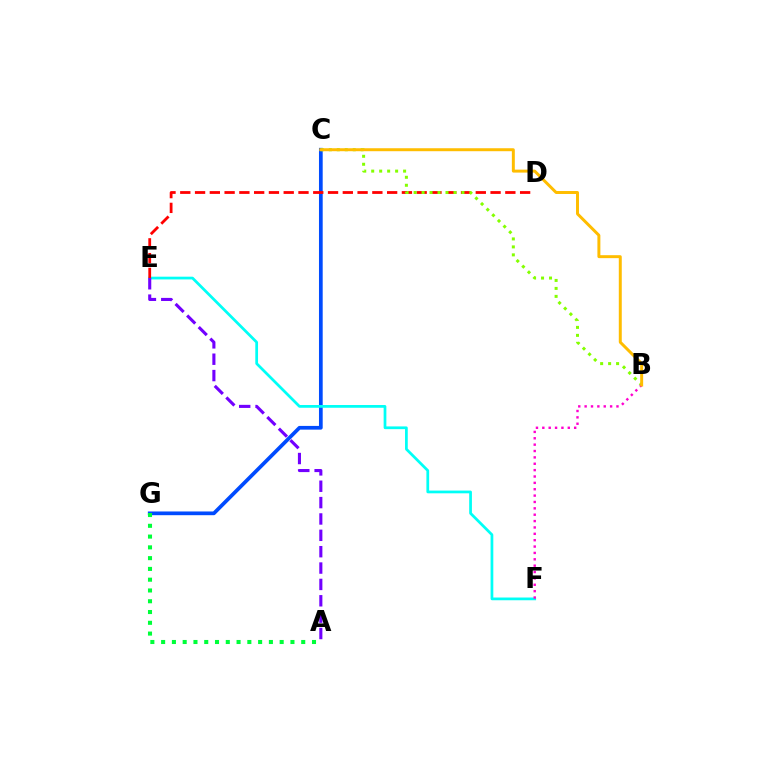{('C', 'G'): [{'color': '#004bff', 'line_style': 'solid', 'thickness': 2.68}], ('E', 'F'): [{'color': '#00fff6', 'line_style': 'solid', 'thickness': 1.97}], ('D', 'E'): [{'color': '#ff0000', 'line_style': 'dashed', 'thickness': 2.01}], ('A', 'G'): [{'color': '#00ff39', 'line_style': 'dotted', 'thickness': 2.93}], ('B', 'C'): [{'color': '#84ff00', 'line_style': 'dotted', 'thickness': 2.17}, {'color': '#ffbd00', 'line_style': 'solid', 'thickness': 2.14}], ('A', 'E'): [{'color': '#7200ff', 'line_style': 'dashed', 'thickness': 2.22}], ('B', 'F'): [{'color': '#ff00cf', 'line_style': 'dotted', 'thickness': 1.73}]}